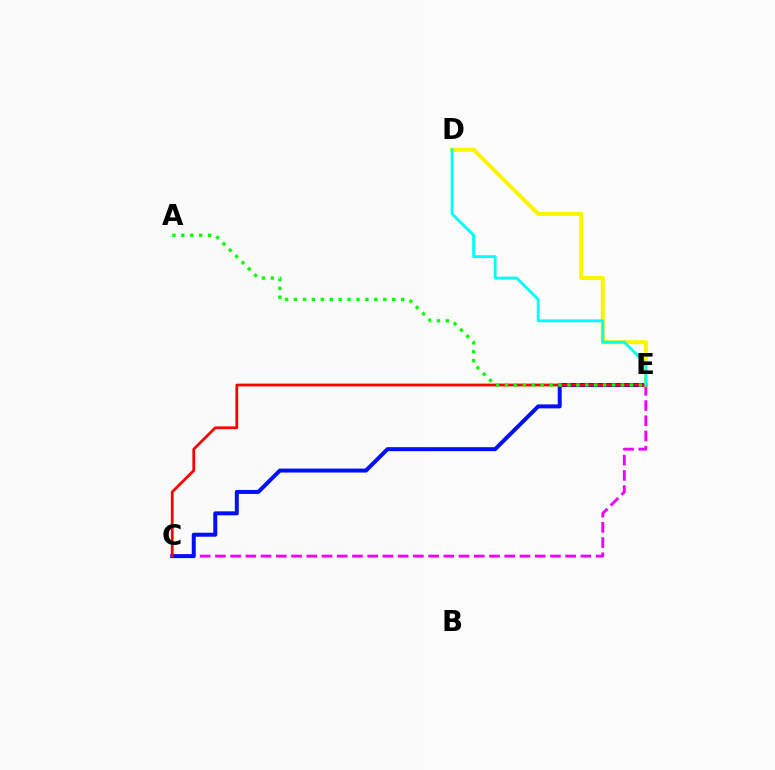{('C', 'E'): [{'color': '#ee00ff', 'line_style': 'dashed', 'thickness': 2.07}, {'color': '#0010ff', 'line_style': 'solid', 'thickness': 2.87}, {'color': '#ff0000', 'line_style': 'solid', 'thickness': 1.99}], ('D', 'E'): [{'color': '#fcf500', 'line_style': 'solid', 'thickness': 2.94}, {'color': '#00fff6', 'line_style': 'solid', 'thickness': 2.06}], ('A', 'E'): [{'color': '#08ff00', 'line_style': 'dotted', 'thickness': 2.42}]}